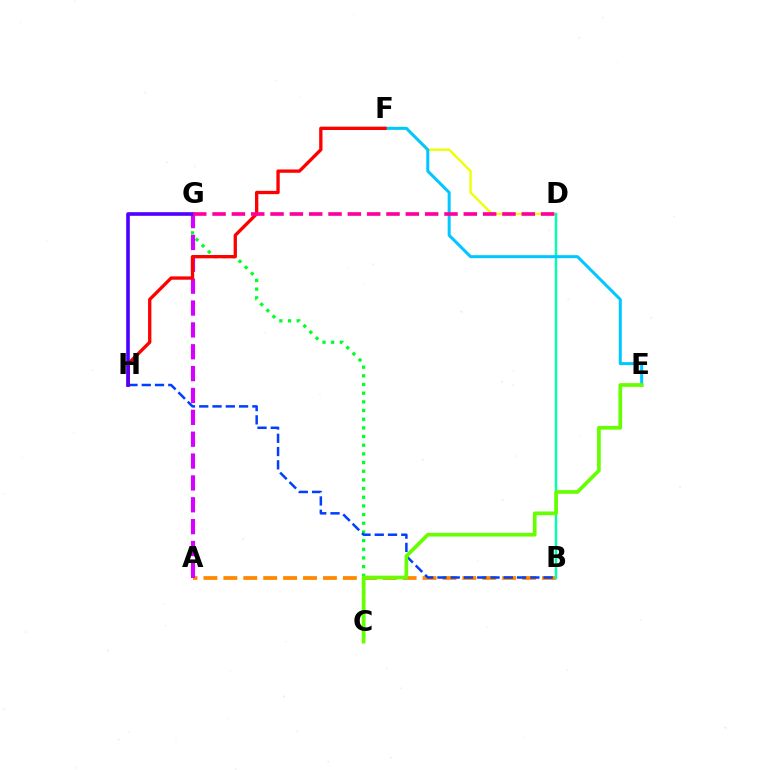{('A', 'B'): [{'color': '#ff8800', 'line_style': 'dashed', 'thickness': 2.71}], ('D', 'F'): [{'color': '#eeff00', 'line_style': 'solid', 'thickness': 1.69}], ('B', 'D'): [{'color': '#00ffaf', 'line_style': 'solid', 'thickness': 1.76}], ('E', 'F'): [{'color': '#00c7ff', 'line_style': 'solid', 'thickness': 2.17}], ('C', 'G'): [{'color': '#00ff27', 'line_style': 'dotted', 'thickness': 2.36}], ('A', 'G'): [{'color': '#d600ff', 'line_style': 'dashed', 'thickness': 2.97}], ('B', 'H'): [{'color': '#003fff', 'line_style': 'dashed', 'thickness': 1.8}], ('C', 'E'): [{'color': '#66ff00', 'line_style': 'solid', 'thickness': 2.67}], ('F', 'H'): [{'color': '#ff0000', 'line_style': 'solid', 'thickness': 2.39}], ('G', 'H'): [{'color': '#4f00ff', 'line_style': 'solid', 'thickness': 2.61}], ('D', 'G'): [{'color': '#ff00a0', 'line_style': 'dashed', 'thickness': 2.63}]}